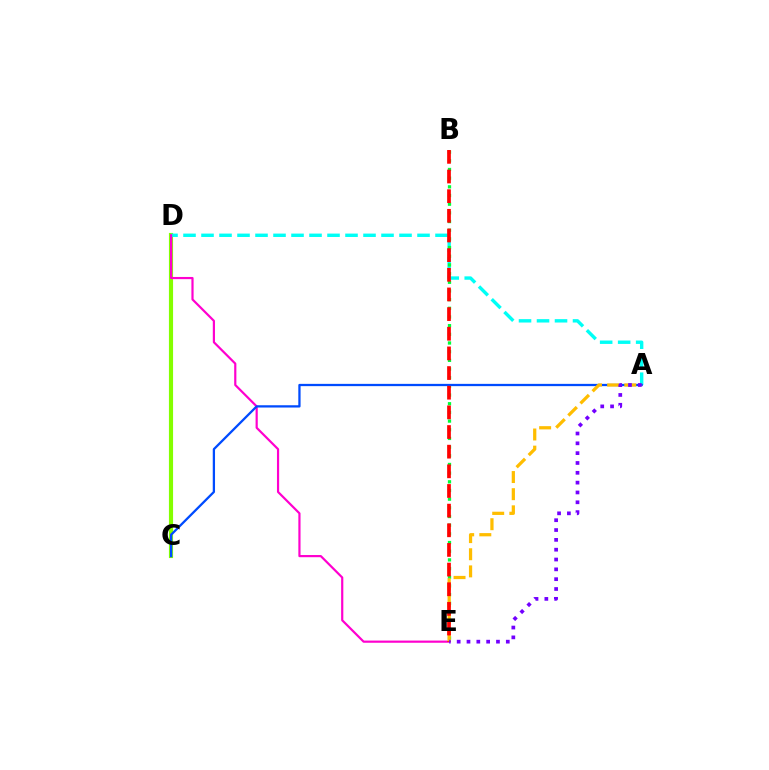{('C', 'D'): [{'color': '#84ff00', 'line_style': 'solid', 'thickness': 2.99}], ('A', 'D'): [{'color': '#00fff6', 'line_style': 'dashed', 'thickness': 2.45}], ('B', 'E'): [{'color': '#00ff39', 'line_style': 'dotted', 'thickness': 2.36}, {'color': '#ff0000', 'line_style': 'dashed', 'thickness': 2.67}], ('D', 'E'): [{'color': '#ff00cf', 'line_style': 'solid', 'thickness': 1.58}], ('A', 'C'): [{'color': '#004bff', 'line_style': 'solid', 'thickness': 1.64}], ('A', 'E'): [{'color': '#ffbd00', 'line_style': 'dashed', 'thickness': 2.33}, {'color': '#7200ff', 'line_style': 'dotted', 'thickness': 2.67}]}